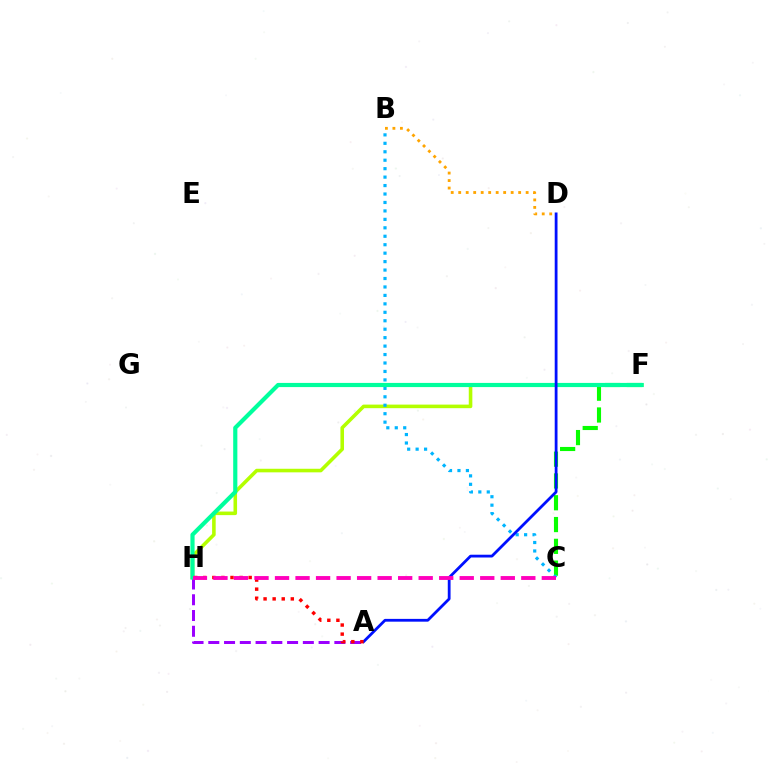{('F', 'H'): [{'color': '#b3ff00', 'line_style': 'solid', 'thickness': 2.58}, {'color': '#00ff9d', 'line_style': 'solid', 'thickness': 3.0}], ('B', 'D'): [{'color': '#ffa500', 'line_style': 'dotted', 'thickness': 2.04}], ('C', 'F'): [{'color': '#08ff00', 'line_style': 'dashed', 'thickness': 2.96}], ('A', 'H'): [{'color': '#9b00ff', 'line_style': 'dashed', 'thickness': 2.14}, {'color': '#ff0000', 'line_style': 'dotted', 'thickness': 2.47}], ('B', 'C'): [{'color': '#00b5ff', 'line_style': 'dotted', 'thickness': 2.3}], ('A', 'D'): [{'color': '#0010ff', 'line_style': 'solid', 'thickness': 2.01}], ('C', 'H'): [{'color': '#ff00bd', 'line_style': 'dashed', 'thickness': 2.79}]}